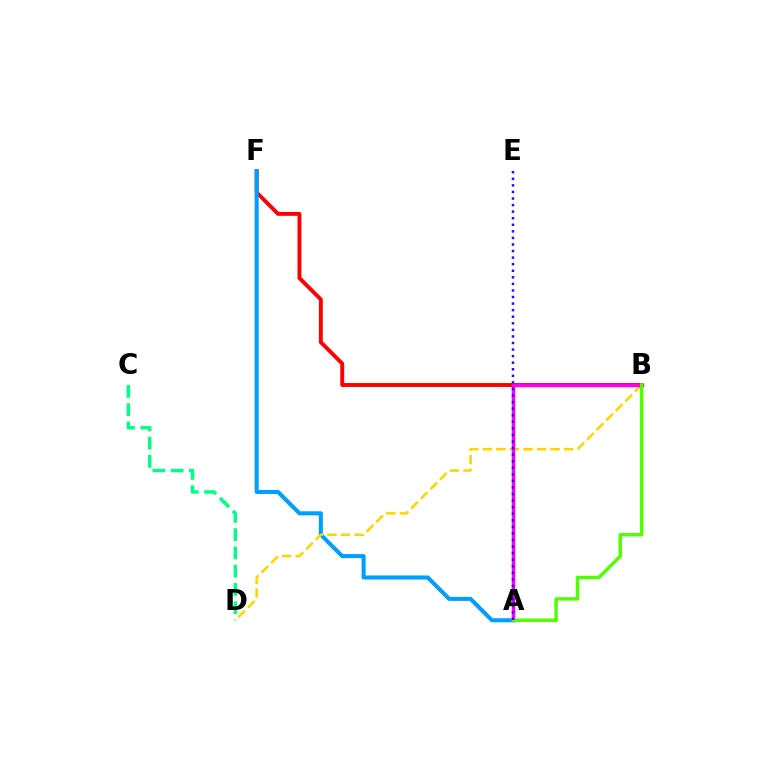{('B', 'F'): [{'color': '#ff0000', 'line_style': 'solid', 'thickness': 2.81}], ('A', 'F'): [{'color': '#009eff', 'line_style': 'solid', 'thickness': 2.91}], ('C', 'D'): [{'color': '#00ff86', 'line_style': 'dashed', 'thickness': 2.48}], ('B', 'D'): [{'color': '#ffd500', 'line_style': 'dashed', 'thickness': 1.84}], ('A', 'B'): [{'color': '#ff00ed', 'line_style': 'solid', 'thickness': 2.51}, {'color': '#4fff00', 'line_style': 'solid', 'thickness': 2.44}], ('A', 'E'): [{'color': '#3700ff', 'line_style': 'dotted', 'thickness': 1.78}]}